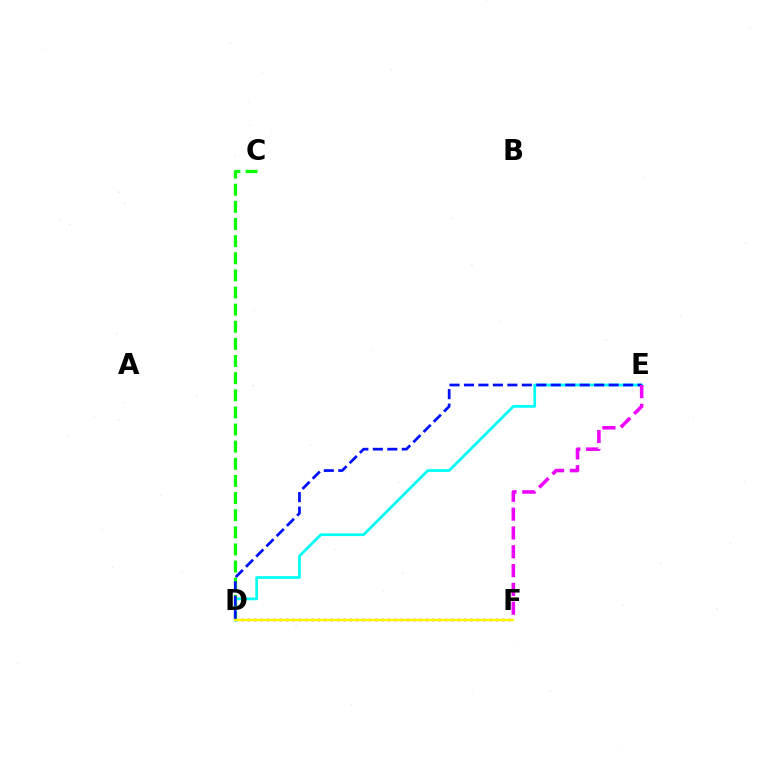{('D', 'F'): [{'color': '#ff0000', 'line_style': 'dotted', 'thickness': 1.73}, {'color': '#fcf500', 'line_style': 'solid', 'thickness': 1.72}], ('D', 'E'): [{'color': '#00fff6', 'line_style': 'solid', 'thickness': 1.97}, {'color': '#0010ff', 'line_style': 'dashed', 'thickness': 1.97}], ('C', 'D'): [{'color': '#08ff00', 'line_style': 'dashed', 'thickness': 2.33}], ('E', 'F'): [{'color': '#ee00ff', 'line_style': 'dashed', 'thickness': 2.56}]}